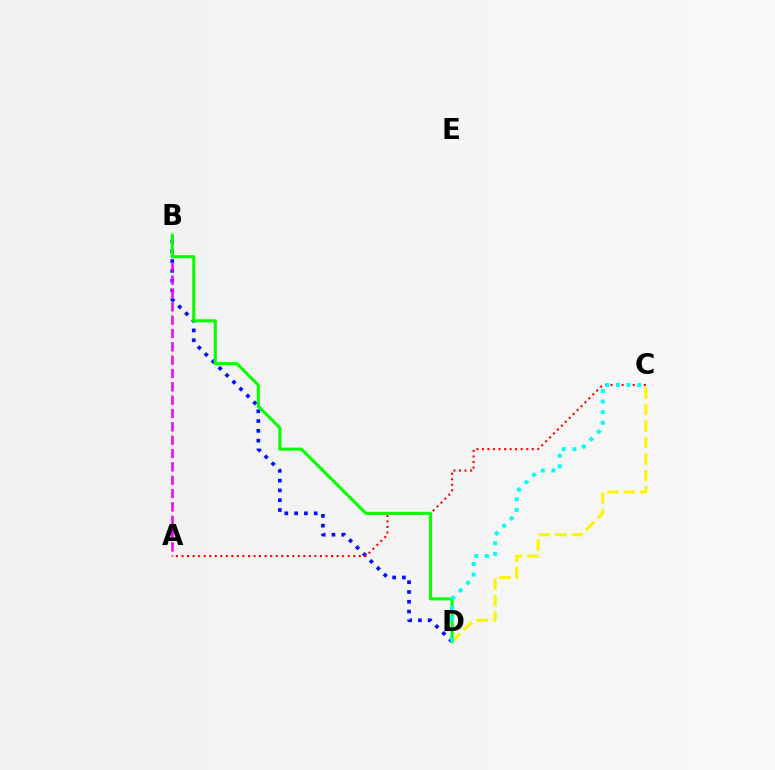{('B', 'D'): [{'color': '#0010ff', 'line_style': 'dotted', 'thickness': 2.66}, {'color': '#08ff00', 'line_style': 'solid', 'thickness': 2.22}], ('A', 'B'): [{'color': '#ee00ff', 'line_style': 'dashed', 'thickness': 1.81}], ('A', 'C'): [{'color': '#ff0000', 'line_style': 'dotted', 'thickness': 1.5}], ('C', 'D'): [{'color': '#fcf500', 'line_style': 'dashed', 'thickness': 2.24}, {'color': '#00fff6', 'line_style': 'dotted', 'thickness': 2.87}]}